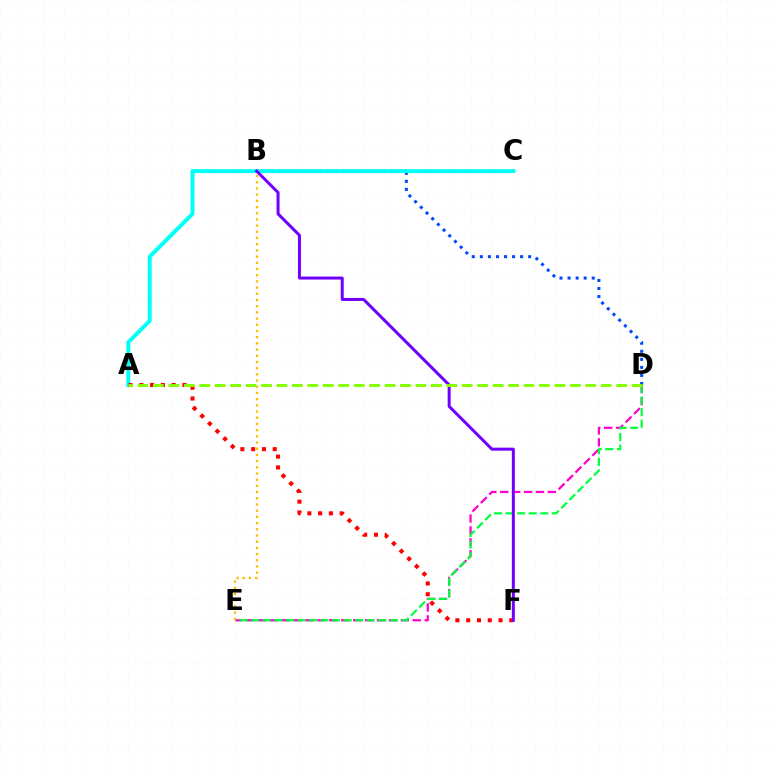{('D', 'E'): [{'color': '#ff00cf', 'line_style': 'dashed', 'thickness': 1.62}, {'color': '#00ff39', 'line_style': 'dashed', 'thickness': 1.57}], ('B', 'D'): [{'color': '#004bff', 'line_style': 'dotted', 'thickness': 2.19}], ('A', 'C'): [{'color': '#00fff6', 'line_style': 'solid', 'thickness': 2.84}], ('A', 'F'): [{'color': '#ff0000', 'line_style': 'dotted', 'thickness': 2.93}], ('B', 'E'): [{'color': '#ffbd00', 'line_style': 'dotted', 'thickness': 1.68}], ('B', 'F'): [{'color': '#7200ff', 'line_style': 'solid', 'thickness': 2.16}], ('A', 'D'): [{'color': '#84ff00', 'line_style': 'dashed', 'thickness': 2.1}]}